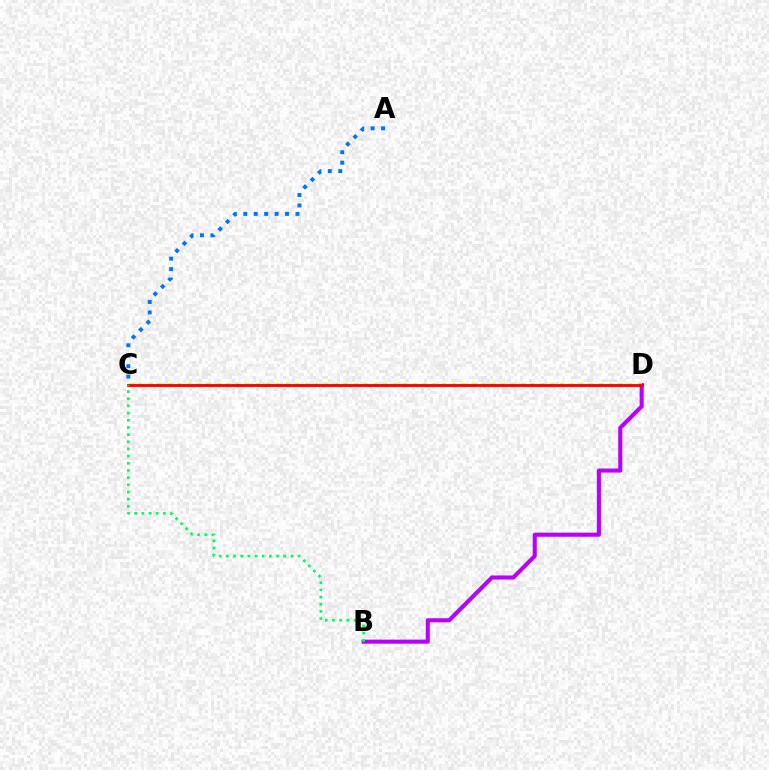{('B', 'D'): [{'color': '#b900ff', 'line_style': 'solid', 'thickness': 2.94}], ('A', 'C'): [{'color': '#0074ff', 'line_style': 'dotted', 'thickness': 2.83}], ('C', 'D'): [{'color': '#d1ff00', 'line_style': 'dotted', 'thickness': 2.66}, {'color': '#ff0000', 'line_style': 'solid', 'thickness': 2.06}], ('B', 'C'): [{'color': '#00ff5c', 'line_style': 'dotted', 'thickness': 1.95}]}